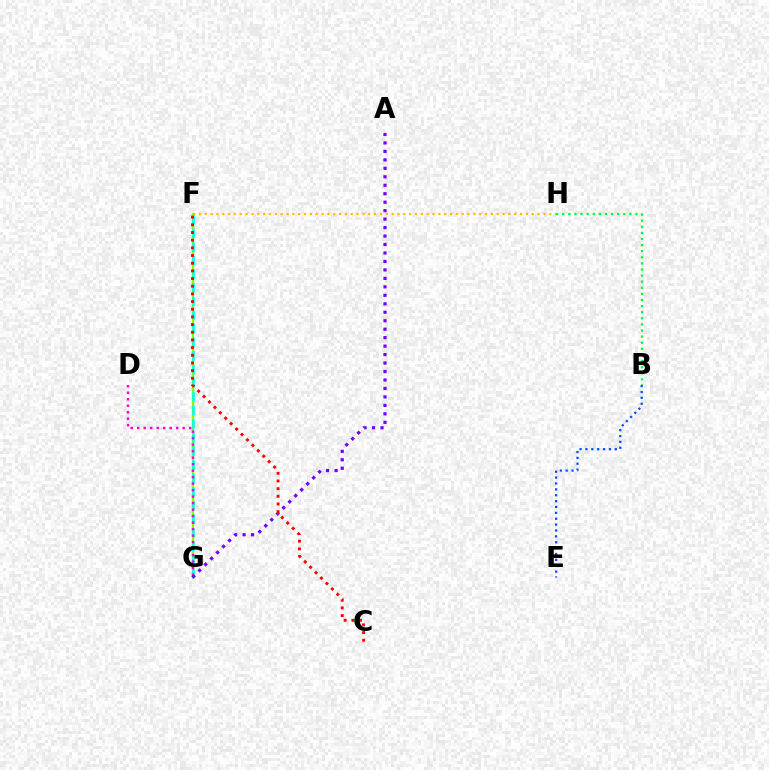{('F', 'G'): [{'color': '#84ff00', 'line_style': 'solid', 'thickness': 1.65}, {'color': '#00fff6', 'line_style': 'dashed', 'thickness': 1.85}], ('D', 'G'): [{'color': '#ff00cf', 'line_style': 'dotted', 'thickness': 1.77}], ('A', 'G'): [{'color': '#7200ff', 'line_style': 'dotted', 'thickness': 2.3}], ('C', 'F'): [{'color': '#ff0000', 'line_style': 'dotted', 'thickness': 2.08}], ('B', 'H'): [{'color': '#00ff39', 'line_style': 'dotted', 'thickness': 1.66}], ('F', 'H'): [{'color': '#ffbd00', 'line_style': 'dotted', 'thickness': 1.59}], ('B', 'E'): [{'color': '#004bff', 'line_style': 'dotted', 'thickness': 1.6}]}